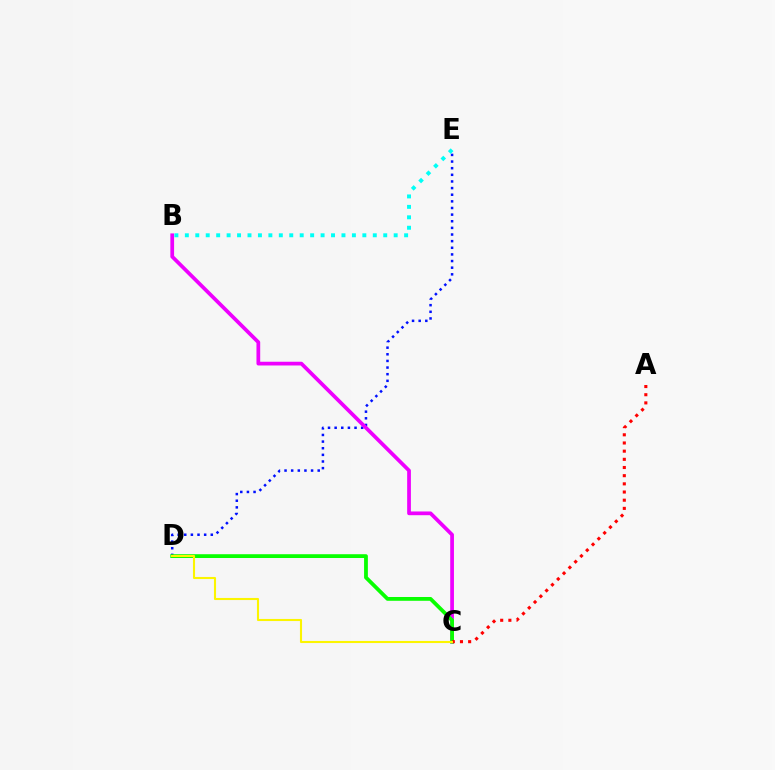{('D', 'E'): [{'color': '#0010ff', 'line_style': 'dotted', 'thickness': 1.8}], ('B', 'C'): [{'color': '#ee00ff', 'line_style': 'solid', 'thickness': 2.69}], ('C', 'D'): [{'color': '#08ff00', 'line_style': 'solid', 'thickness': 2.73}, {'color': '#fcf500', 'line_style': 'solid', 'thickness': 1.51}], ('A', 'C'): [{'color': '#ff0000', 'line_style': 'dotted', 'thickness': 2.22}], ('B', 'E'): [{'color': '#00fff6', 'line_style': 'dotted', 'thickness': 2.84}]}